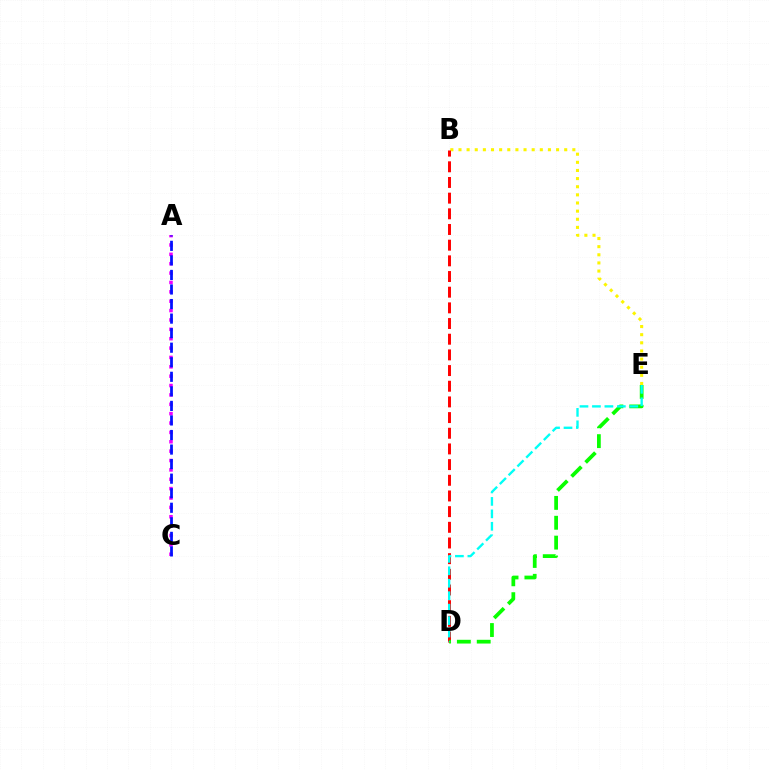{('A', 'C'): [{'color': '#ee00ff', 'line_style': 'dotted', 'thickness': 2.55}, {'color': '#0010ff', 'line_style': 'dashed', 'thickness': 1.98}], ('B', 'E'): [{'color': '#fcf500', 'line_style': 'dotted', 'thickness': 2.21}], ('B', 'D'): [{'color': '#ff0000', 'line_style': 'dashed', 'thickness': 2.13}], ('D', 'E'): [{'color': '#08ff00', 'line_style': 'dashed', 'thickness': 2.7}, {'color': '#00fff6', 'line_style': 'dashed', 'thickness': 1.69}]}